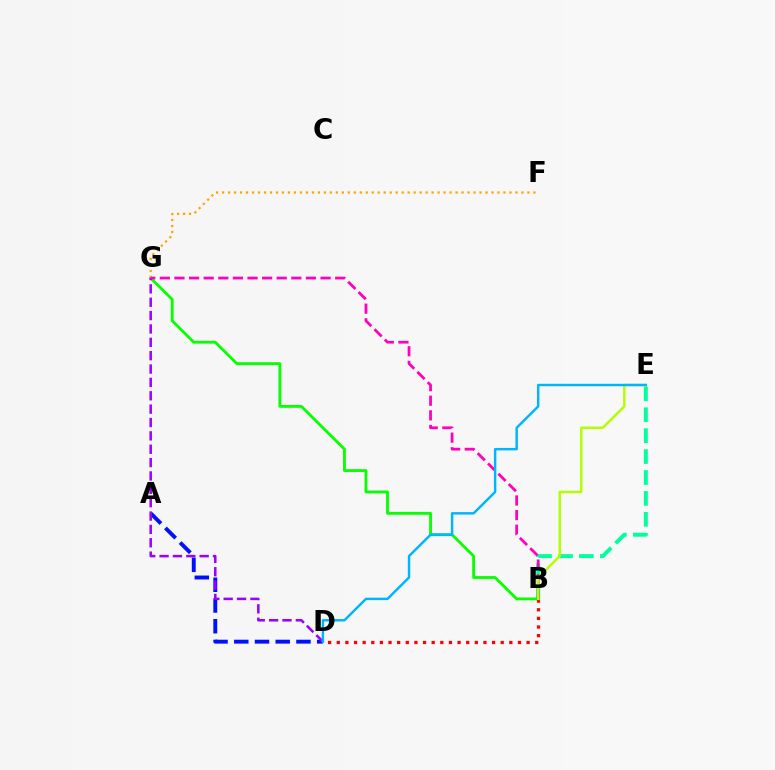{('A', 'D'): [{'color': '#0010ff', 'line_style': 'dashed', 'thickness': 2.82}], ('B', 'G'): [{'color': '#08ff00', 'line_style': 'solid', 'thickness': 2.03}, {'color': '#ff00bd', 'line_style': 'dashed', 'thickness': 1.98}], ('B', 'D'): [{'color': '#ff0000', 'line_style': 'dotted', 'thickness': 2.34}], ('D', 'G'): [{'color': '#9b00ff', 'line_style': 'dashed', 'thickness': 1.82}], ('B', 'E'): [{'color': '#00ff9d', 'line_style': 'dashed', 'thickness': 2.84}, {'color': '#b3ff00', 'line_style': 'solid', 'thickness': 1.77}], ('F', 'G'): [{'color': '#ffa500', 'line_style': 'dotted', 'thickness': 1.63}], ('D', 'E'): [{'color': '#00b5ff', 'line_style': 'solid', 'thickness': 1.76}]}